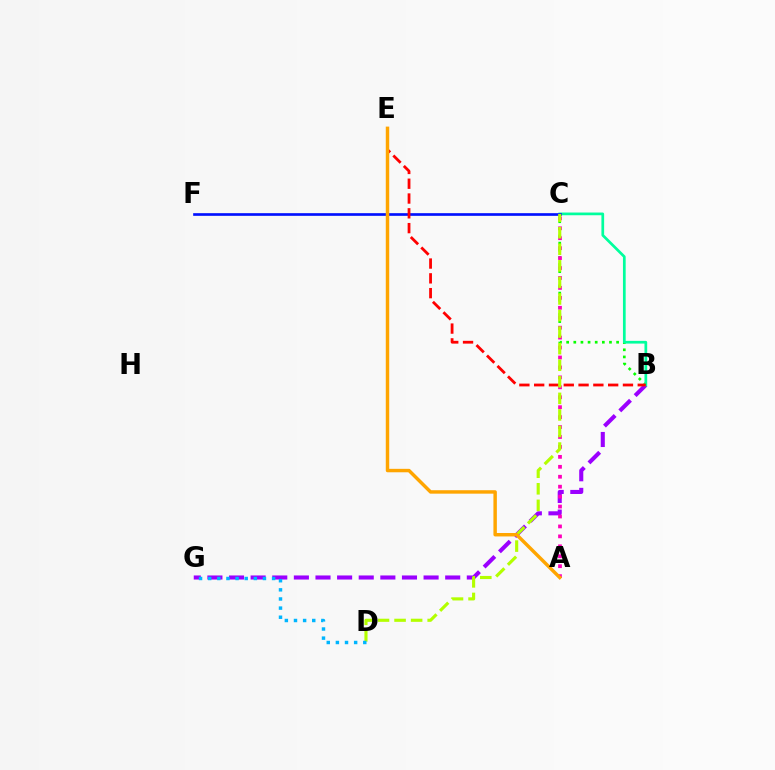{('B', 'G'): [{'color': '#9b00ff', 'line_style': 'dashed', 'thickness': 2.94}], ('B', 'C'): [{'color': '#08ff00', 'line_style': 'dotted', 'thickness': 1.94}, {'color': '#00ff9d', 'line_style': 'solid', 'thickness': 1.95}], ('A', 'C'): [{'color': '#ff00bd', 'line_style': 'dotted', 'thickness': 2.7}], ('C', 'F'): [{'color': '#0010ff', 'line_style': 'solid', 'thickness': 1.91}], ('B', 'E'): [{'color': '#ff0000', 'line_style': 'dashed', 'thickness': 2.01}], ('C', 'D'): [{'color': '#b3ff00', 'line_style': 'dashed', 'thickness': 2.25}], ('A', 'E'): [{'color': '#ffa500', 'line_style': 'solid', 'thickness': 2.48}], ('D', 'G'): [{'color': '#00b5ff', 'line_style': 'dotted', 'thickness': 2.48}]}